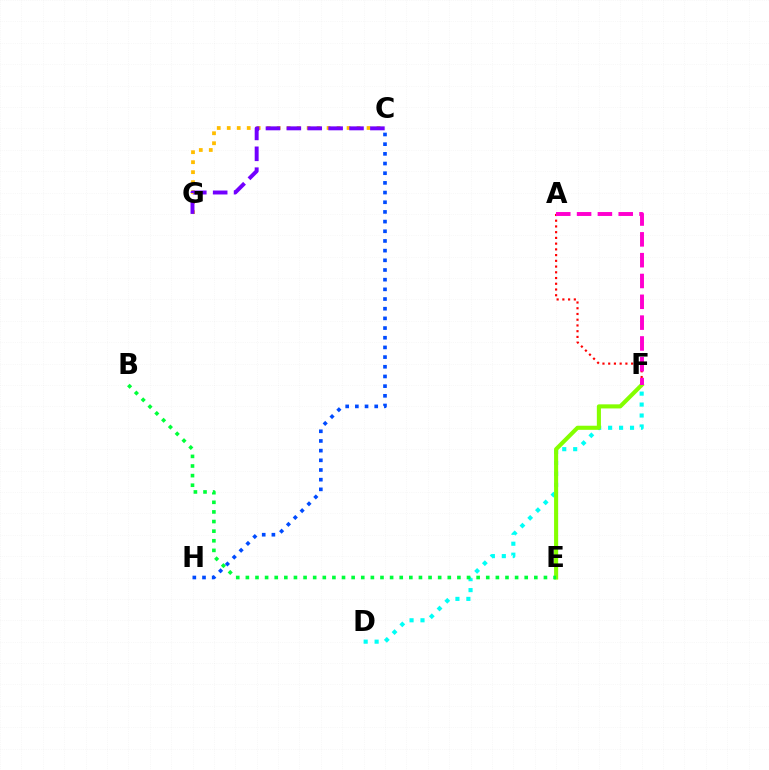{('D', 'F'): [{'color': '#00fff6', 'line_style': 'dotted', 'thickness': 2.97}], ('C', 'G'): [{'color': '#ffbd00', 'line_style': 'dotted', 'thickness': 2.71}, {'color': '#7200ff', 'line_style': 'dashed', 'thickness': 2.84}], ('A', 'F'): [{'color': '#ff0000', 'line_style': 'dotted', 'thickness': 1.56}, {'color': '#ff00cf', 'line_style': 'dashed', 'thickness': 2.83}], ('E', 'F'): [{'color': '#84ff00', 'line_style': 'solid', 'thickness': 2.95}], ('B', 'E'): [{'color': '#00ff39', 'line_style': 'dotted', 'thickness': 2.61}], ('C', 'H'): [{'color': '#004bff', 'line_style': 'dotted', 'thickness': 2.63}]}